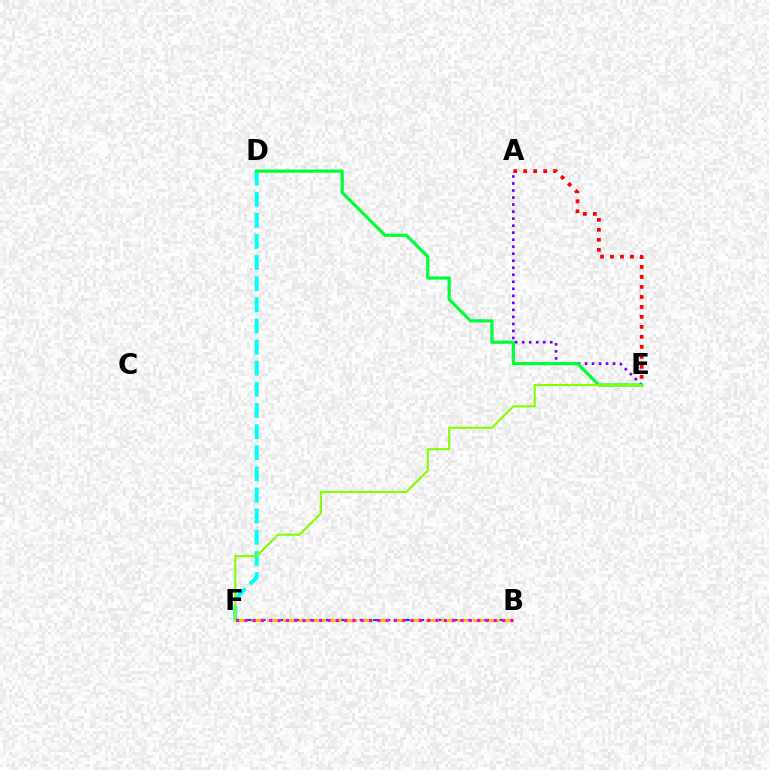{('A', 'E'): [{'color': '#7200ff', 'line_style': 'dotted', 'thickness': 1.91}, {'color': '#ff0000', 'line_style': 'dotted', 'thickness': 2.71}], ('D', 'F'): [{'color': '#00fff6', 'line_style': 'dashed', 'thickness': 2.87}], ('B', 'F'): [{'color': '#004bff', 'line_style': 'dashed', 'thickness': 1.54}, {'color': '#ffbd00', 'line_style': 'dashed', 'thickness': 2.15}, {'color': '#ff00cf', 'line_style': 'dotted', 'thickness': 2.26}], ('D', 'E'): [{'color': '#00ff39', 'line_style': 'solid', 'thickness': 2.29}], ('E', 'F'): [{'color': '#84ff00', 'line_style': 'solid', 'thickness': 1.54}]}